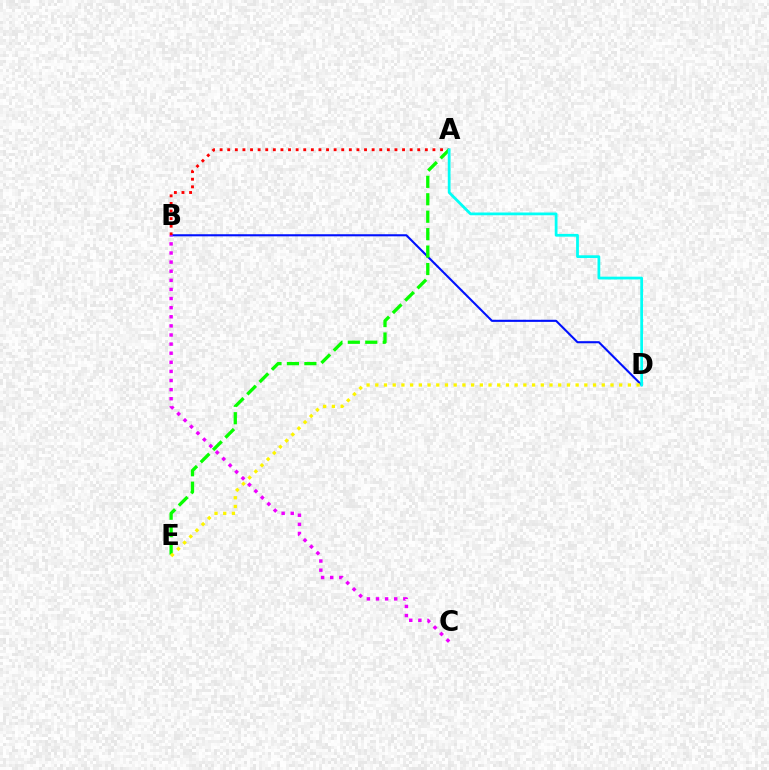{('B', 'D'): [{'color': '#0010ff', 'line_style': 'solid', 'thickness': 1.51}], ('A', 'B'): [{'color': '#ff0000', 'line_style': 'dotted', 'thickness': 2.07}], ('B', 'C'): [{'color': '#ee00ff', 'line_style': 'dotted', 'thickness': 2.47}], ('A', 'E'): [{'color': '#08ff00', 'line_style': 'dashed', 'thickness': 2.37}], ('D', 'E'): [{'color': '#fcf500', 'line_style': 'dotted', 'thickness': 2.37}], ('A', 'D'): [{'color': '#00fff6', 'line_style': 'solid', 'thickness': 1.99}]}